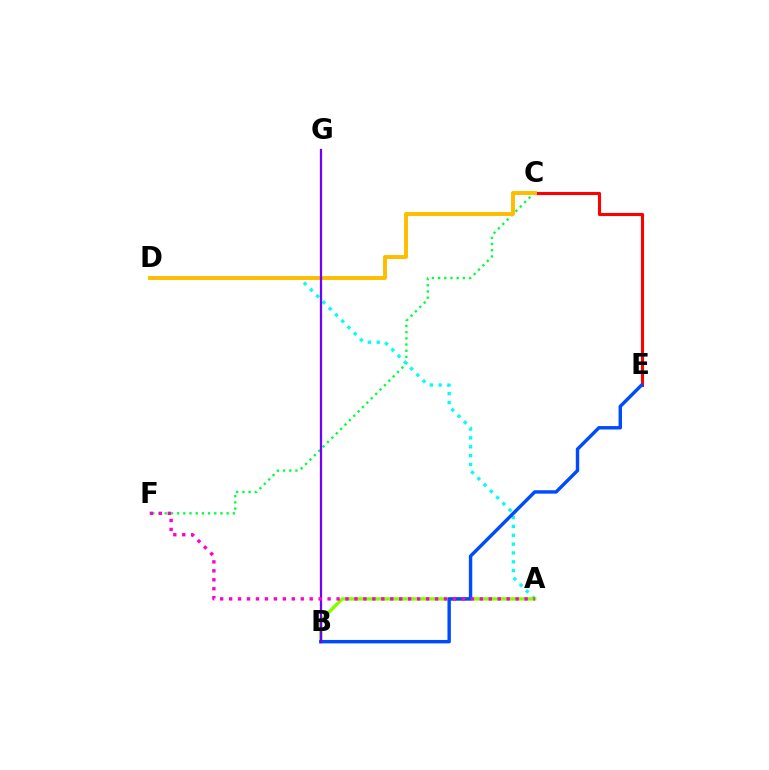{('C', 'E'): [{'color': '#ff0000', 'line_style': 'solid', 'thickness': 2.23}], ('C', 'F'): [{'color': '#00ff39', 'line_style': 'dotted', 'thickness': 1.68}], ('A', 'D'): [{'color': '#00fff6', 'line_style': 'dotted', 'thickness': 2.4}], ('A', 'B'): [{'color': '#84ff00', 'line_style': 'solid', 'thickness': 2.45}], ('B', 'E'): [{'color': '#004bff', 'line_style': 'solid', 'thickness': 2.46}], ('C', 'D'): [{'color': '#ffbd00', 'line_style': 'solid', 'thickness': 2.84}], ('B', 'G'): [{'color': '#7200ff', 'line_style': 'solid', 'thickness': 1.63}], ('A', 'F'): [{'color': '#ff00cf', 'line_style': 'dotted', 'thickness': 2.43}]}